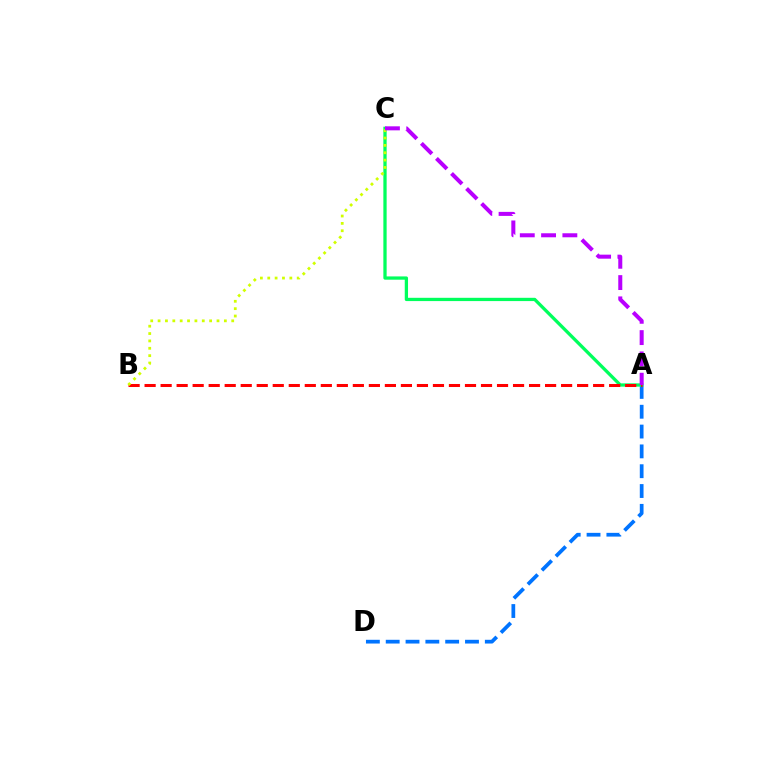{('A', 'D'): [{'color': '#0074ff', 'line_style': 'dashed', 'thickness': 2.69}], ('A', 'C'): [{'color': '#00ff5c', 'line_style': 'solid', 'thickness': 2.36}, {'color': '#b900ff', 'line_style': 'dashed', 'thickness': 2.89}], ('A', 'B'): [{'color': '#ff0000', 'line_style': 'dashed', 'thickness': 2.18}], ('B', 'C'): [{'color': '#d1ff00', 'line_style': 'dotted', 'thickness': 2.0}]}